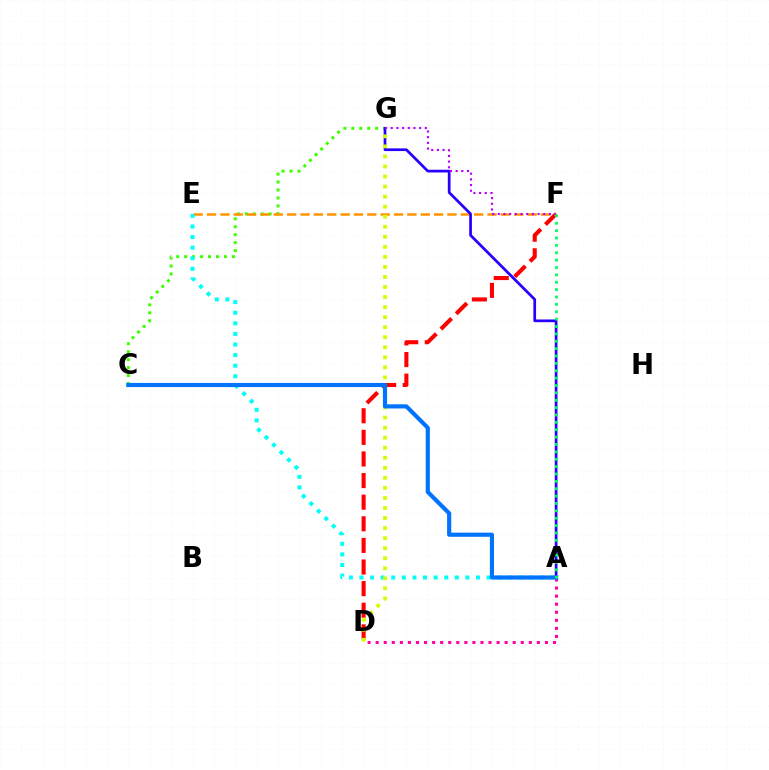{('D', 'F'): [{'color': '#ff0000', 'line_style': 'dashed', 'thickness': 2.94}], ('A', 'D'): [{'color': '#ff00ac', 'line_style': 'dotted', 'thickness': 2.19}], ('C', 'G'): [{'color': '#3dff00', 'line_style': 'dotted', 'thickness': 2.16}], ('E', 'F'): [{'color': '#ff9400', 'line_style': 'dashed', 'thickness': 1.81}], ('A', 'E'): [{'color': '#00fff6', 'line_style': 'dotted', 'thickness': 2.88}], ('A', 'G'): [{'color': '#2500ff', 'line_style': 'solid', 'thickness': 1.95}], ('D', 'G'): [{'color': '#d1ff00', 'line_style': 'dotted', 'thickness': 2.73}], ('F', 'G'): [{'color': '#b900ff', 'line_style': 'dotted', 'thickness': 1.54}], ('A', 'C'): [{'color': '#0074ff', 'line_style': 'solid', 'thickness': 2.98}], ('A', 'F'): [{'color': '#00ff5c', 'line_style': 'dotted', 'thickness': 2.0}]}